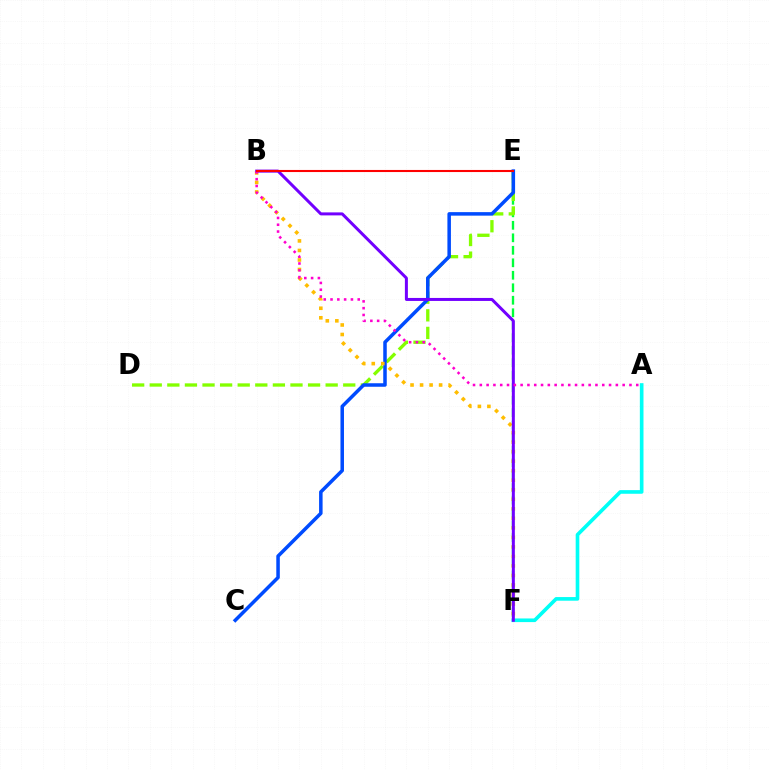{('E', 'F'): [{'color': '#00ff39', 'line_style': 'dashed', 'thickness': 1.7}], ('D', 'E'): [{'color': '#84ff00', 'line_style': 'dashed', 'thickness': 2.39}], ('C', 'E'): [{'color': '#004bff', 'line_style': 'solid', 'thickness': 2.53}], ('A', 'F'): [{'color': '#00fff6', 'line_style': 'solid', 'thickness': 2.62}], ('B', 'F'): [{'color': '#ffbd00', 'line_style': 'dotted', 'thickness': 2.59}, {'color': '#7200ff', 'line_style': 'solid', 'thickness': 2.16}], ('A', 'B'): [{'color': '#ff00cf', 'line_style': 'dotted', 'thickness': 1.85}], ('B', 'E'): [{'color': '#ff0000', 'line_style': 'solid', 'thickness': 1.51}]}